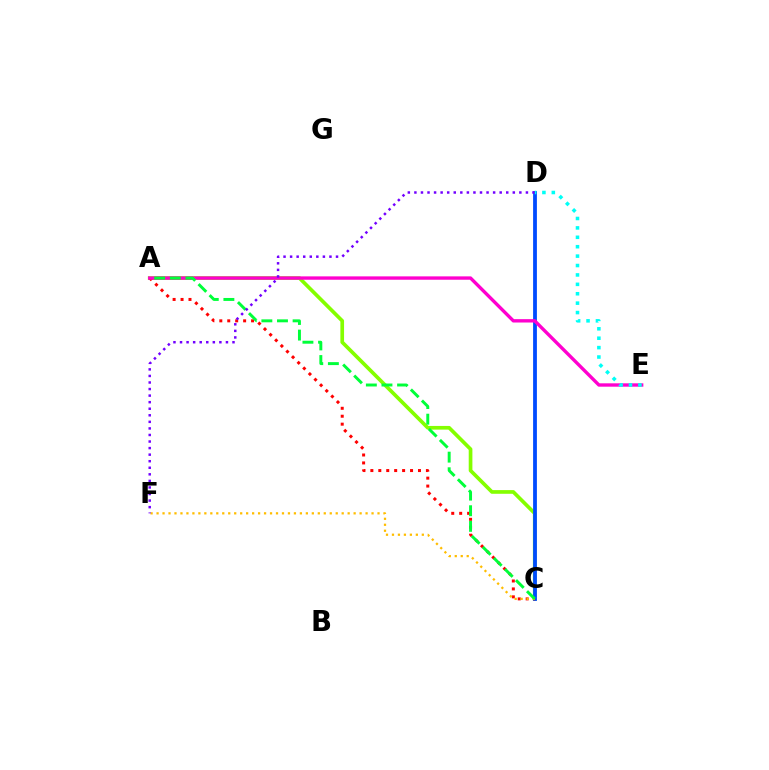{('A', 'C'): [{'color': '#84ff00', 'line_style': 'solid', 'thickness': 2.65}, {'color': '#ff0000', 'line_style': 'dotted', 'thickness': 2.16}, {'color': '#00ff39', 'line_style': 'dashed', 'thickness': 2.12}], ('C', 'D'): [{'color': '#004bff', 'line_style': 'solid', 'thickness': 2.73}], ('A', 'E'): [{'color': '#ff00cf', 'line_style': 'solid', 'thickness': 2.43}], ('C', 'F'): [{'color': '#ffbd00', 'line_style': 'dotted', 'thickness': 1.62}], ('D', 'E'): [{'color': '#00fff6', 'line_style': 'dotted', 'thickness': 2.56}], ('D', 'F'): [{'color': '#7200ff', 'line_style': 'dotted', 'thickness': 1.78}]}